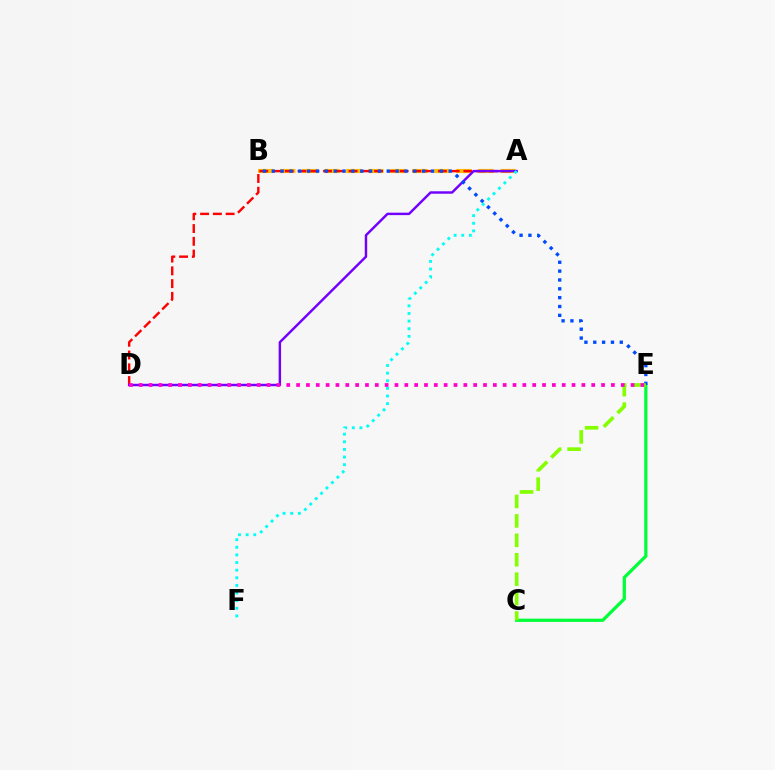{('C', 'E'): [{'color': '#00ff39', 'line_style': 'solid', 'thickness': 2.34}, {'color': '#84ff00', 'line_style': 'dashed', 'thickness': 2.64}], ('A', 'B'): [{'color': '#ffbd00', 'line_style': 'dashed', 'thickness': 2.99}], ('A', 'D'): [{'color': '#ff0000', 'line_style': 'dashed', 'thickness': 1.73}, {'color': '#7200ff', 'line_style': 'solid', 'thickness': 1.76}], ('B', 'E'): [{'color': '#004bff', 'line_style': 'dotted', 'thickness': 2.4}], ('D', 'E'): [{'color': '#ff00cf', 'line_style': 'dotted', 'thickness': 2.67}], ('A', 'F'): [{'color': '#00fff6', 'line_style': 'dotted', 'thickness': 2.07}]}